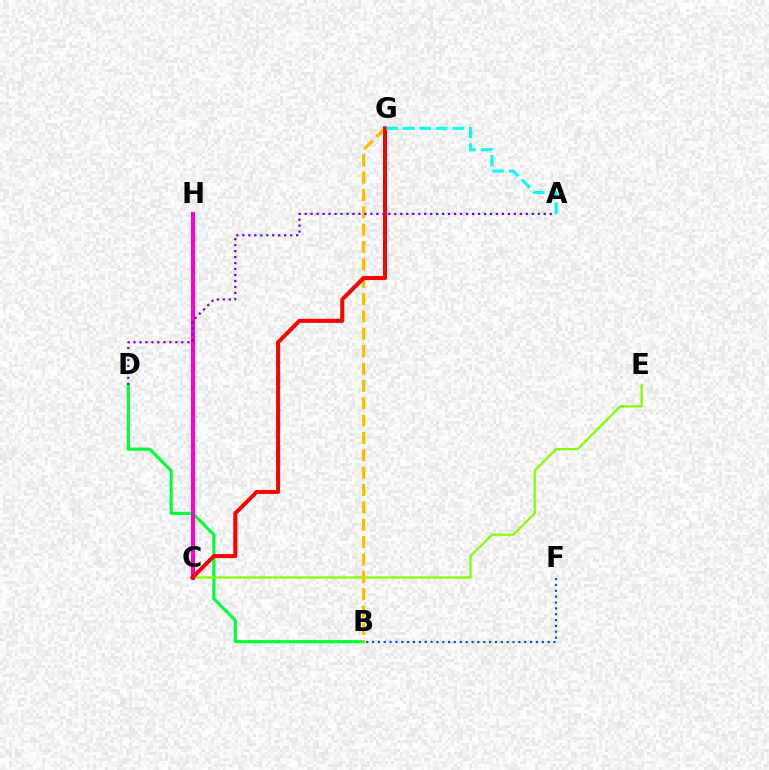{('B', 'D'): [{'color': '#00ff39', 'line_style': 'solid', 'thickness': 2.27}], ('C', 'E'): [{'color': '#84ff00', 'line_style': 'solid', 'thickness': 1.62}], ('C', 'H'): [{'color': '#ff00cf', 'line_style': 'solid', 'thickness': 2.95}], ('B', 'G'): [{'color': '#ffbd00', 'line_style': 'dashed', 'thickness': 2.36}], ('C', 'G'): [{'color': '#ff0000', 'line_style': 'solid', 'thickness': 2.89}], ('A', 'D'): [{'color': '#7200ff', 'line_style': 'dotted', 'thickness': 1.62}], ('B', 'F'): [{'color': '#004bff', 'line_style': 'dotted', 'thickness': 1.59}], ('A', 'G'): [{'color': '#00fff6', 'line_style': 'dashed', 'thickness': 2.24}]}